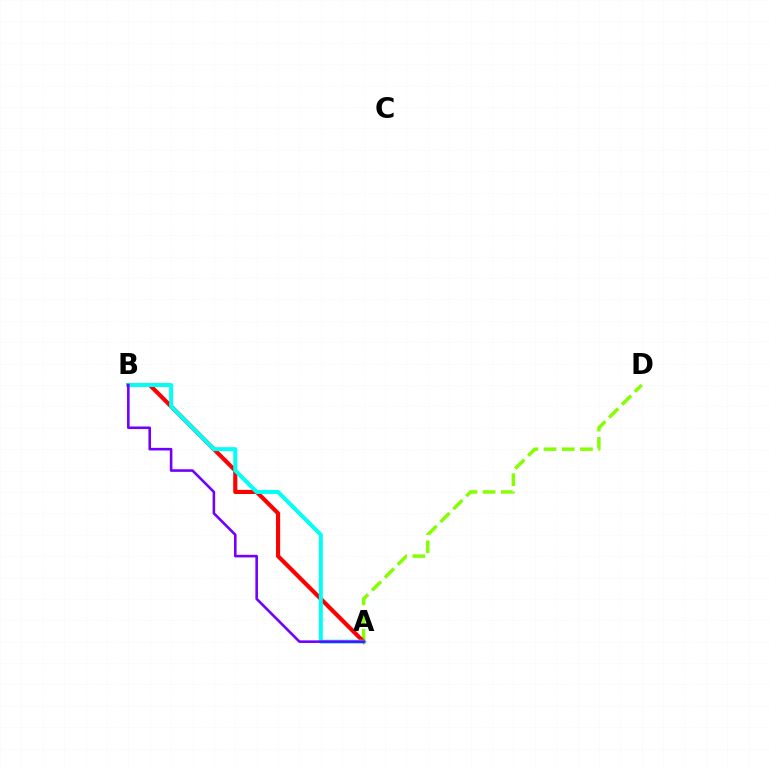{('A', 'D'): [{'color': '#84ff00', 'line_style': 'dashed', 'thickness': 2.48}], ('A', 'B'): [{'color': '#ff0000', 'line_style': 'solid', 'thickness': 2.98}, {'color': '#00fff6', 'line_style': 'solid', 'thickness': 2.87}, {'color': '#7200ff', 'line_style': 'solid', 'thickness': 1.87}]}